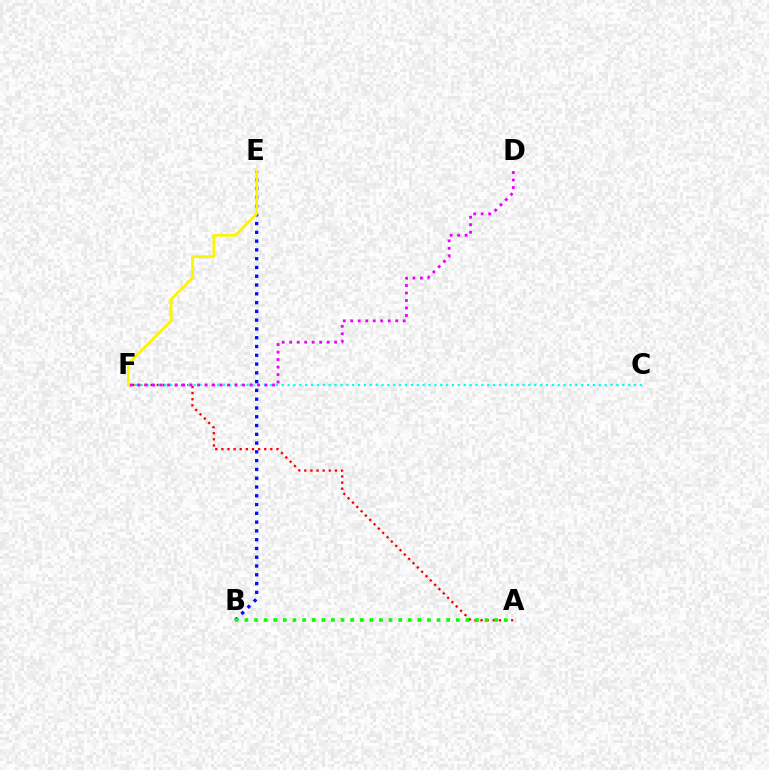{('B', 'E'): [{'color': '#0010ff', 'line_style': 'dotted', 'thickness': 2.39}], ('A', 'F'): [{'color': '#ff0000', 'line_style': 'dotted', 'thickness': 1.66}], ('C', 'F'): [{'color': '#00fff6', 'line_style': 'dotted', 'thickness': 1.6}], ('D', 'F'): [{'color': '#ee00ff', 'line_style': 'dotted', 'thickness': 2.04}], ('E', 'F'): [{'color': '#fcf500', 'line_style': 'solid', 'thickness': 1.99}], ('A', 'B'): [{'color': '#08ff00', 'line_style': 'dotted', 'thickness': 2.61}]}